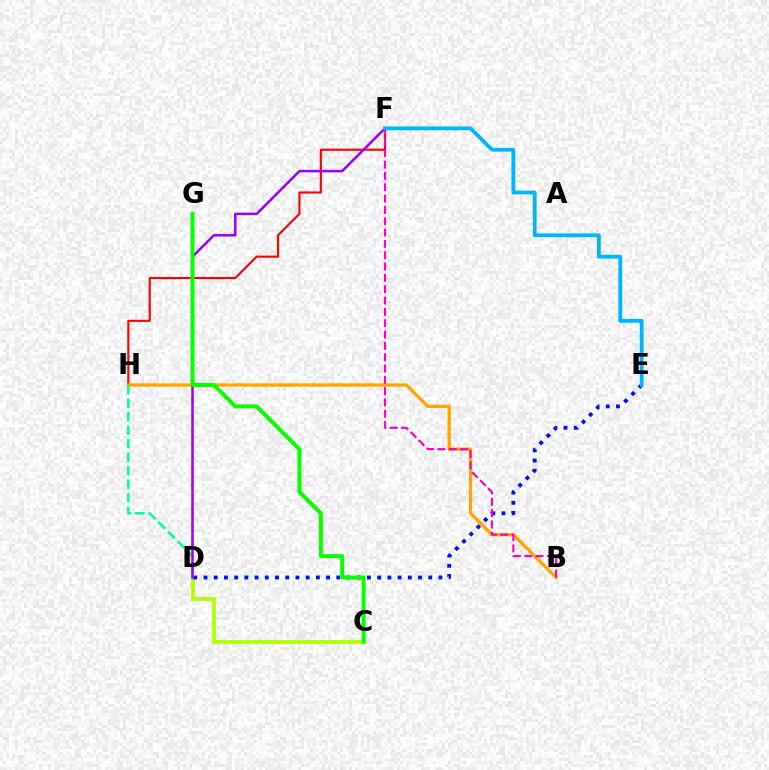{('C', 'D'): [{'color': '#b3ff00', 'line_style': 'solid', 'thickness': 2.71}], ('D', 'E'): [{'color': '#0010ff', 'line_style': 'dotted', 'thickness': 2.78}], ('F', 'H'): [{'color': '#ff0000', 'line_style': 'solid', 'thickness': 1.52}], ('B', 'H'): [{'color': '#ffa500', 'line_style': 'solid', 'thickness': 2.37}], ('D', 'H'): [{'color': '#00ff9d', 'line_style': 'dashed', 'thickness': 1.84}], ('B', 'F'): [{'color': '#ff00bd', 'line_style': 'dashed', 'thickness': 1.54}], ('D', 'F'): [{'color': '#9b00ff', 'line_style': 'solid', 'thickness': 1.82}], ('E', 'F'): [{'color': '#00b5ff', 'line_style': 'solid', 'thickness': 2.72}], ('C', 'G'): [{'color': '#08ff00', 'line_style': 'solid', 'thickness': 2.86}]}